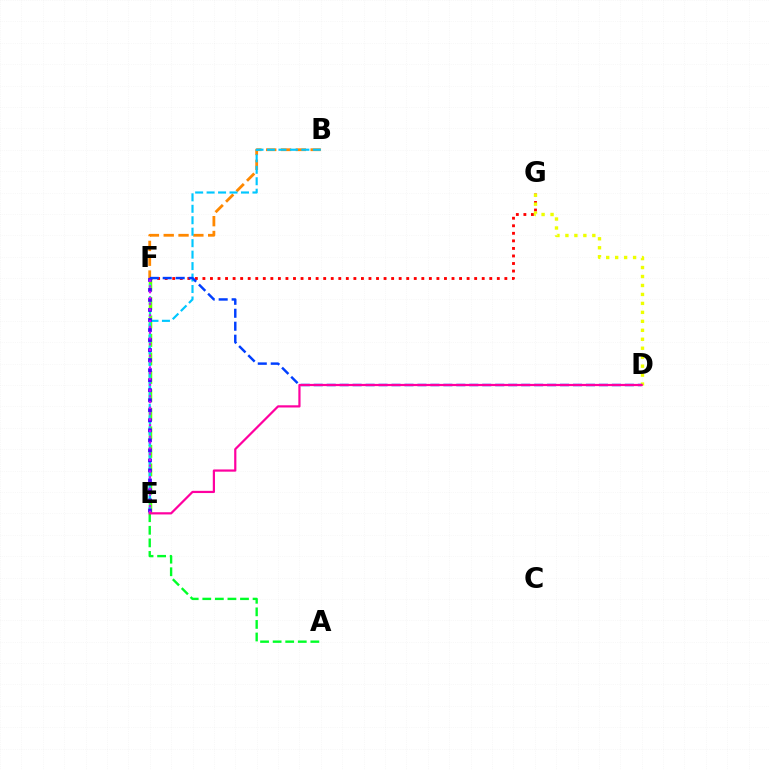{('E', 'F'): [{'color': '#66ff00', 'line_style': 'dashed', 'thickness': 2.51}, {'color': '#00ffaf', 'line_style': 'dashed', 'thickness': 1.66}, {'color': '#4f00ff', 'line_style': 'dotted', 'thickness': 2.72}, {'color': '#d600ff', 'line_style': 'dotted', 'thickness': 1.57}], ('B', 'F'): [{'color': '#ff8800', 'line_style': 'dashed', 'thickness': 2.01}], ('F', 'G'): [{'color': '#ff0000', 'line_style': 'dotted', 'thickness': 2.05}], ('D', 'G'): [{'color': '#eeff00', 'line_style': 'dotted', 'thickness': 2.44}], ('B', 'E'): [{'color': '#00c7ff', 'line_style': 'dashed', 'thickness': 1.56}], ('A', 'E'): [{'color': '#00ff27', 'line_style': 'dashed', 'thickness': 1.71}], ('D', 'F'): [{'color': '#003fff', 'line_style': 'dashed', 'thickness': 1.76}], ('D', 'E'): [{'color': '#ff00a0', 'line_style': 'solid', 'thickness': 1.59}]}